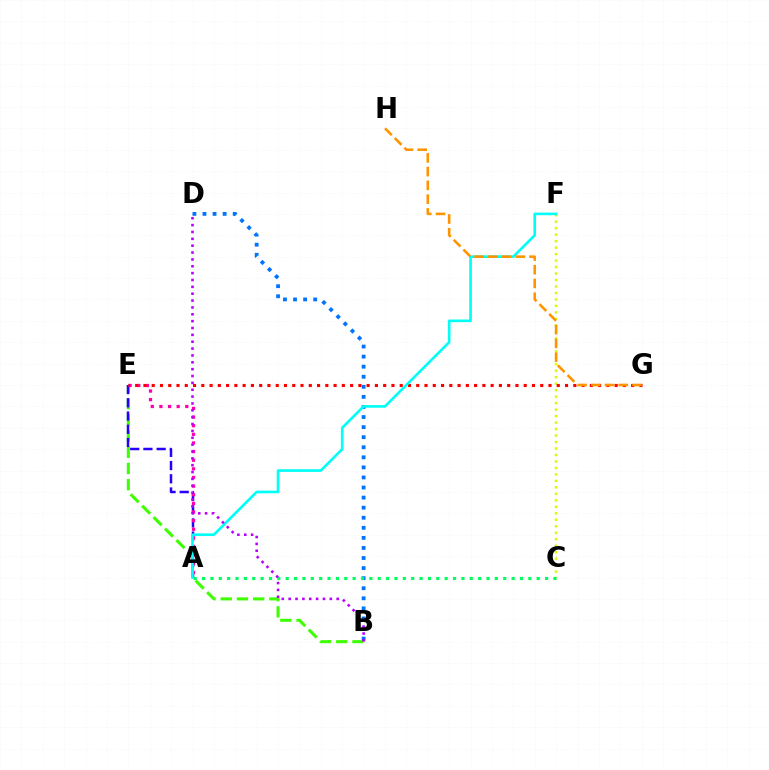{('B', 'E'): [{'color': '#3dff00', 'line_style': 'dashed', 'thickness': 2.2}], ('C', 'F'): [{'color': '#d1ff00', 'line_style': 'dotted', 'thickness': 1.76}], ('A', 'E'): [{'color': '#2500ff', 'line_style': 'dashed', 'thickness': 1.8}, {'color': '#ff00ac', 'line_style': 'dotted', 'thickness': 2.34}], ('B', 'D'): [{'color': '#0074ff', 'line_style': 'dotted', 'thickness': 2.74}, {'color': '#b900ff', 'line_style': 'dotted', 'thickness': 1.86}], ('E', 'G'): [{'color': '#ff0000', 'line_style': 'dotted', 'thickness': 2.25}], ('A', 'F'): [{'color': '#00fff6', 'line_style': 'solid', 'thickness': 1.91}], ('G', 'H'): [{'color': '#ff9400', 'line_style': 'dashed', 'thickness': 1.87}], ('A', 'C'): [{'color': '#00ff5c', 'line_style': 'dotted', 'thickness': 2.27}]}